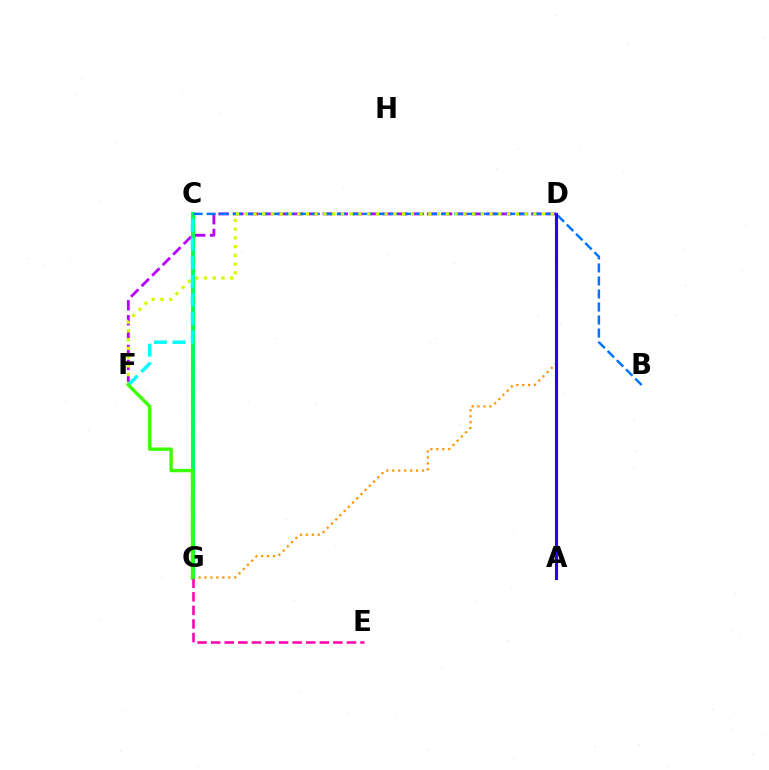{('C', 'G'): [{'color': '#ff0000', 'line_style': 'dotted', 'thickness': 2.96}, {'color': '#00ff5c', 'line_style': 'solid', 'thickness': 2.87}], ('D', 'G'): [{'color': '#ff9400', 'line_style': 'dotted', 'thickness': 1.62}], ('D', 'F'): [{'color': '#b900ff', 'line_style': 'dashed', 'thickness': 2.02}, {'color': '#d1ff00', 'line_style': 'dotted', 'thickness': 2.38}], ('B', 'C'): [{'color': '#0074ff', 'line_style': 'dashed', 'thickness': 1.77}], ('A', 'D'): [{'color': '#2500ff', 'line_style': 'solid', 'thickness': 2.24}], ('E', 'G'): [{'color': '#ff00ac', 'line_style': 'dashed', 'thickness': 1.84}], ('C', 'F'): [{'color': '#00fff6', 'line_style': 'dashed', 'thickness': 2.53}], ('F', 'G'): [{'color': '#3dff00', 'line_style': 'solid', 'thickness': 2.44}]}